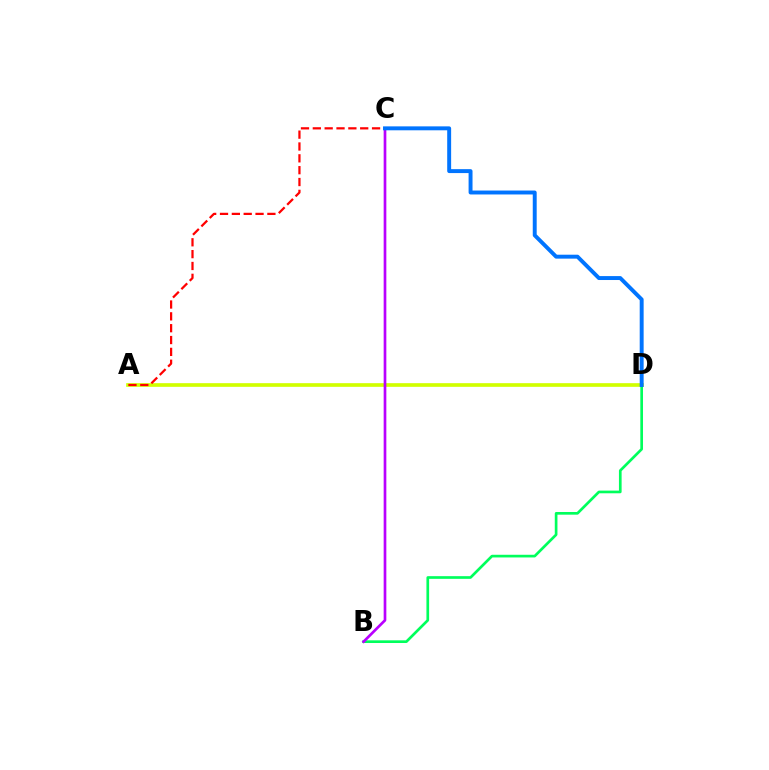{('A', 'D'): [{'color': '#d1ff00', 'line_style': 'solid', 'thickness': 2.64}], ('B', 'D'): [{'color': '#00ff5c', 'line_style': 'solid', 'thickness': 1.93}], ('B', 'C'): [{'color': '#b900ff', 'line_style': 'solid', 'thickness': 1.93}], ('A', 'C'): [{'color': '#ff0000', 'line_style': 'dashed', 'thickness': 1.61}], ('C', 'D'): [{'color': '#0074ff', 'line_style': 'solid', 'thickness': 2.83}]}